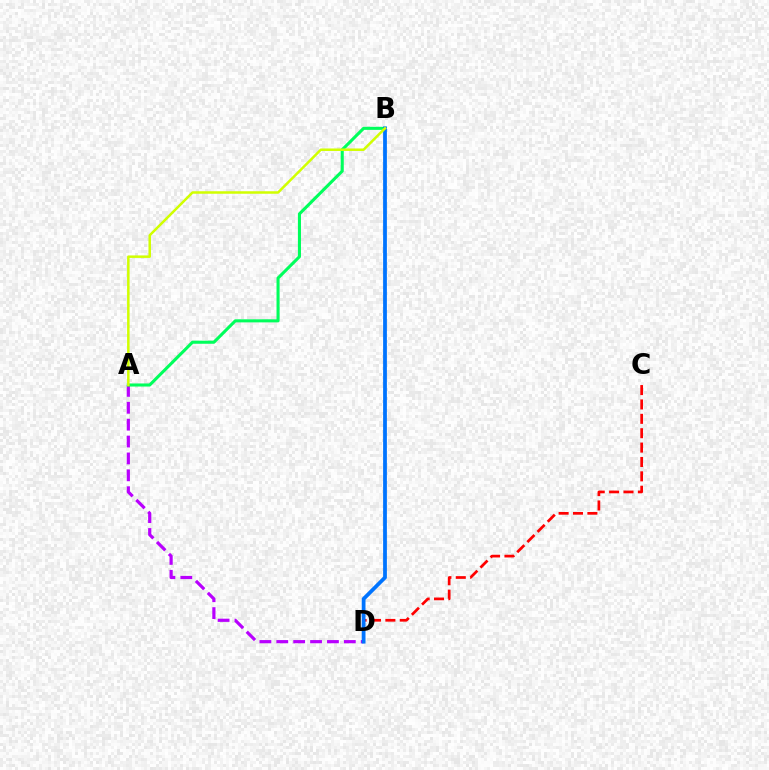{('C', 'D'): [{'color': '#ff0000', 'line_style': 'dashed', 'thickness': 1.95}], ('A', 'D'): [{'color': '#b900ff', 'line_style': 'dashed', 'thickness': 2.29}], ('A', 'B'): [{'color': '#00ff5c', 'line_style': 'solid', 'thickness': 2.21}, {'color': '#d1ff00', 'line_style': 'solid', 'thickness': 1.8}], ('B', 'D'): [{'color': '#0074ff', 'line_style': 'solid', 'thickness': 2.72}]}